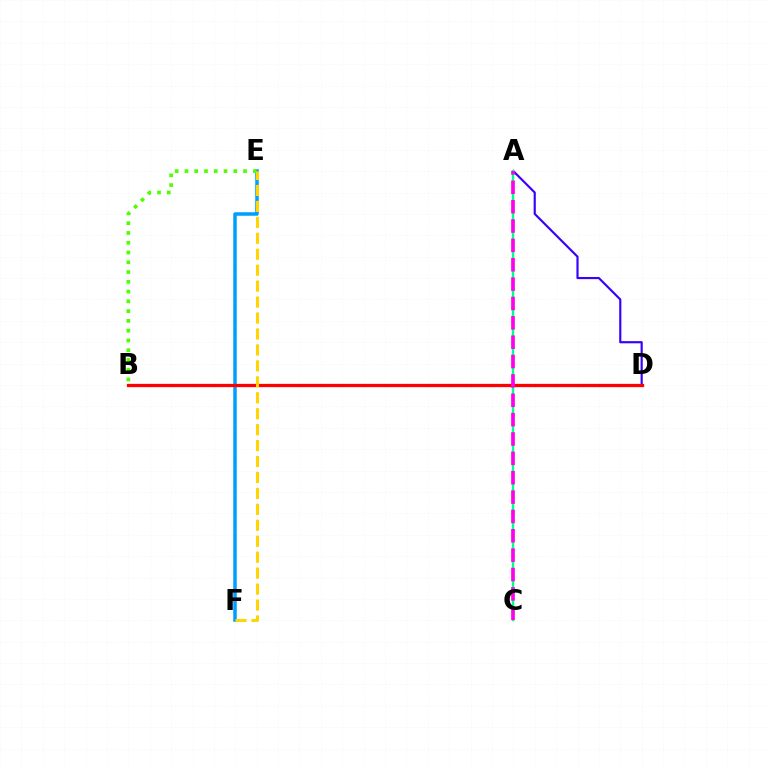{('A', 'D'): [{'color': '#3700ff', 'line_style': 'solid', 'thickness': 1.56}], ('E', 'F'): [{'color': '#009eff', 'line_style': 'solid', 'thickness': 2.53}, {'color': '#ffd500', 'line_style': 'dashed', 'thickness': 2.17}], ('A', 'C'): [{'color': '#00ff86', 'line_style': 'solid', 'thickness': 1.74}, {'color': '#ff00ed', 'line_style': 'dashed', 'thickness': 2.63}], ('B', 'E'): [{'color': '#4fff00', 'line_style': 'dotted', 'thickness': 2.65}], ('B', 'D'): [{'color': '#ff0000', 'line_style': 'solid', 'thickness': 2.35}]}